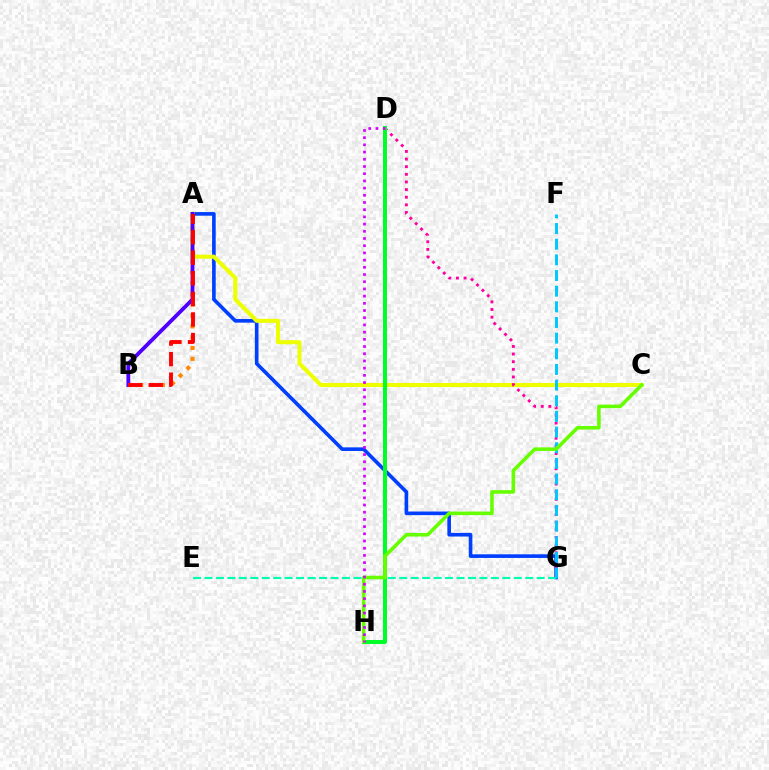{('A', 'B'): [{'color': '#ff8800', 'line_style': 'dotted', 'thickness': 2.94}, {'color': '#4f00ff', 'line_style': 'solid', 'thickness': 2.75}, {'color': '#ff0000', 'line_style': 'dashed', 'thickness': 2.79}], ('A', 'G'): [{'color': '#003fff', 'line_style': 'solid', 'thickness': 2.61}], ('A', 'C'): [{'color': '#eeff00', 'line_style': 'solid', 'thickness': 2.93}], ('E', 'G'): [{'color': '#00ffaf', 'line_style': 'dashed', 'thickness': 1.56}], ('D', 'G'): [{'color': '#ff00a0', 'line_style': 'dotted', 'thickness': 2.07}], ('D', 'H'): [{'color': '#00ff27', 'line_style': 'solid', 'thickness': 2.87}, {'color': '#d600ff', 'line_style': 'dotted', 'thickness': 1.96}], ('F', 'G'): [{'color': '#00c7ff', 'line_style': 'dashed', 'thickness': 2.13}], ('C', 'H'): [{'color': '#66ff00', 'line_style': 'solid', 'thickness': 2.57}]}